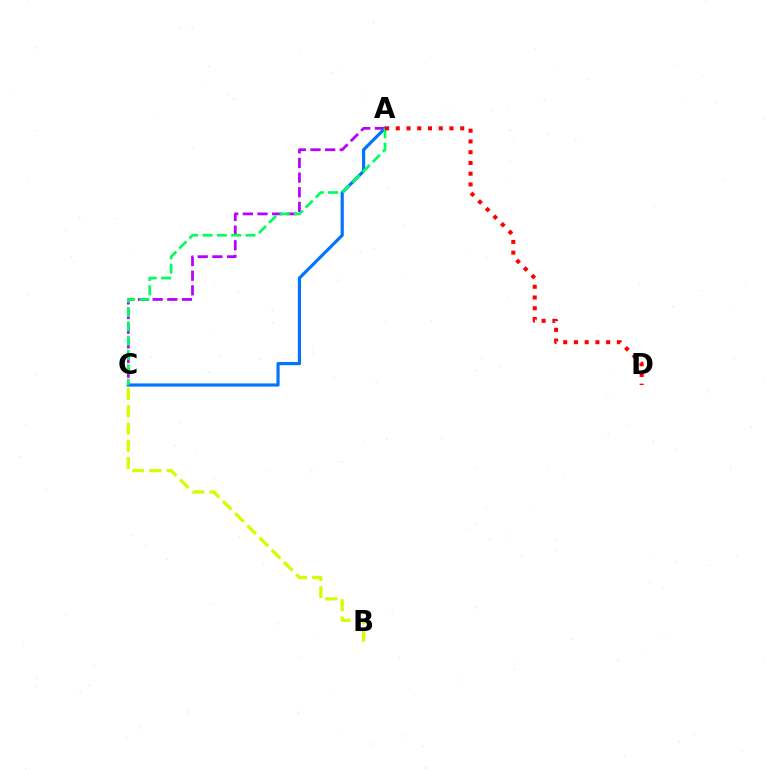{('A', 'C'): [{'color': '#b900ff', 'line_style': 'dashed', 'thickness': 1.99}, {'color': '#0074ff', 'line_style': 'solid', 'thickness': 2.27}, {'color': '#00ff5c', 'line_style': 'dashed', 'thickness': 1.95}], ('B', 'C'): [{'color': '#d1ff00', 'line_style': 'dashed', 'thickness': 2.34}], ('A', 'D'): [{'color': '#ff0000', 'line_style': 'dotted', 'thickness': 2.92}]}